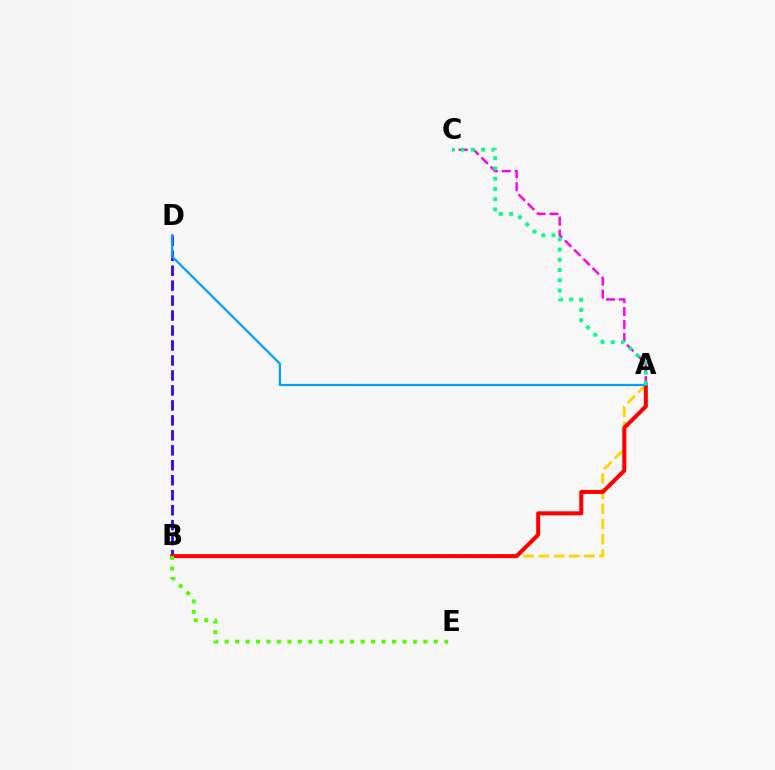{('A', 'B'): [{'color': '#ffd500', 'line_style': 'dashed', 'thickness': 2.06}, {'color': '#ff0000', 'line_style': 'solid', 'thickness': 2.9}], ('B', 'D'): [{'color': '#3700ff', 'line_style': 'dashed', 'thickness': 2.03}], ('A', 'C'): [{'color': '#ff00ed', 'line_style': 'dashed', 'thickness': 1.76}, {'color': '#00ff86', 'line_style': 'dotted', 'thickness': 2.78}], ('A', 'D'): [{'color': '#009eff', 'line_style': 'solid', 'thickness': 1.59}], ('B', 'E'): [{'color': '#4fff00', 'line_style': 'dotted', 'thickness': 2.84}]}